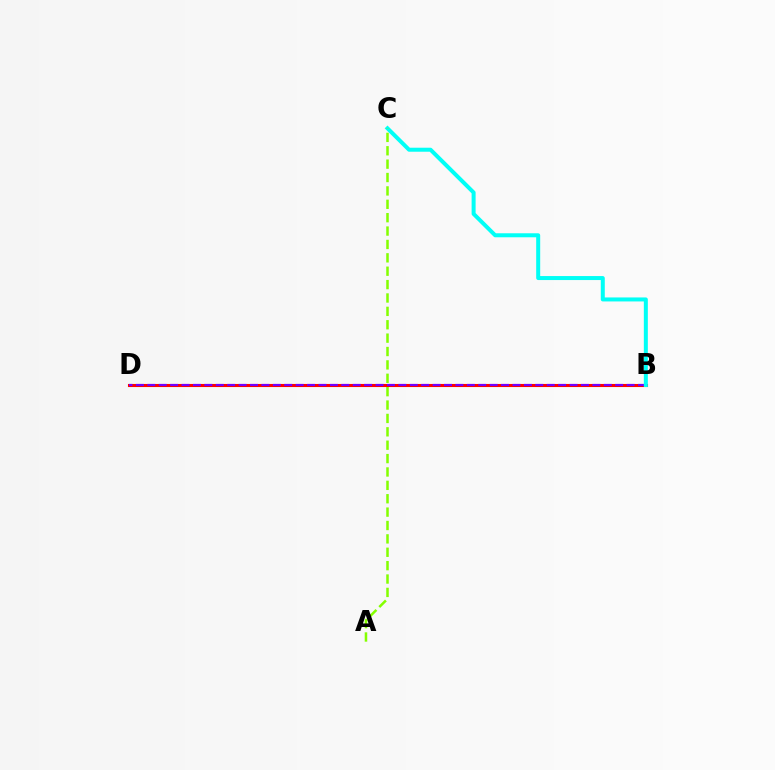{('B', 'D'): [{'color': '#ff0000', 'line_style': 'solid', 'thickness': 2.22}, {'color': '#7200ff', 'line_style': 'dashed', 'thickness': 1.55}], ('B', 'C'): [{'color': '#00fff6', 'line_style': 'solid', 'thickness': 2.88}], ('A', 'C'): [{'color': '#84ff00', 'line_style': 'dashed', 'thickness': 1.82}]}